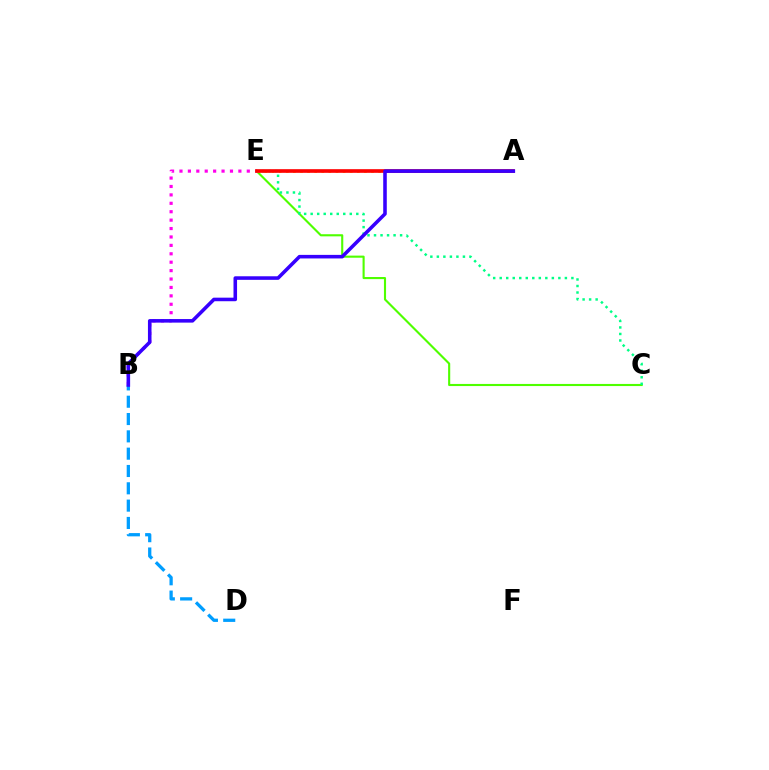{('B', 'E'): [{'color': '#ff00ed', 'line_style': 'dotted', 'thickness': 2.29}], ('B', 'D'): [{'color': '#009eff', 'line_style': 'dashed', 'thickness': 2.35}], ('C', 'E'): [{'color': '#4fff00', 'line_style': 'solid', 'thickness': 1.52}, {'color': '#00ff86', 'line_style': 'dotted', 'thickness': 1.77}], ('A', 'E'): [{'color': '#ffd500', 'line_style': 'dotted', 'thickness': 1.93}, {'color': '#ff0000', 'line_style': 'solid', 'thickness': 2.63}], ('A', 'B'): [{'color': '#3700ff', 'line_style': 'solid', 'thickness': 2.57}]}